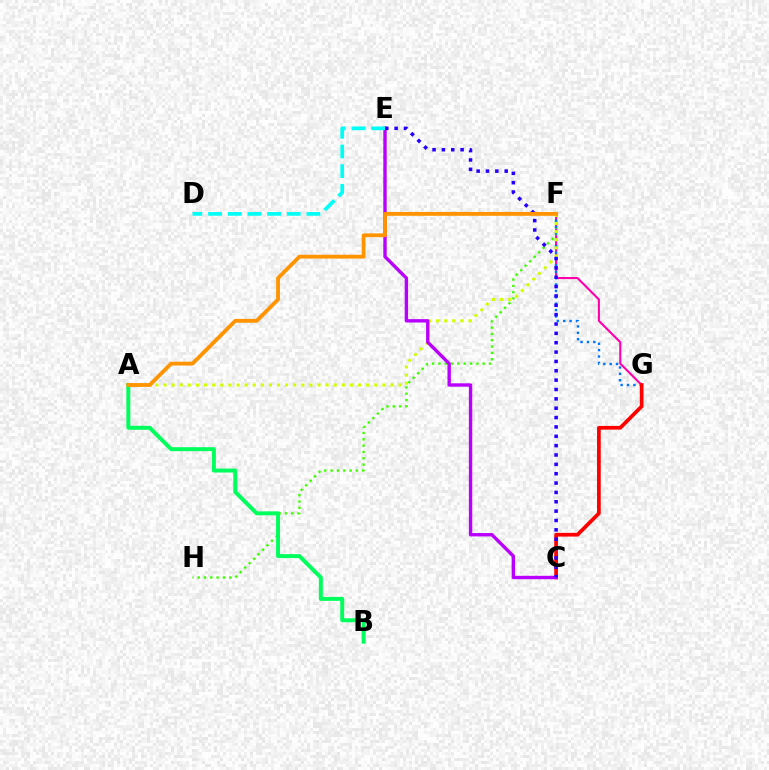{('F', 'G'): [{'color': '#ff00ac', 'line_style': 'solid', 'thickness': 1.51}, {'color': '#0074ff', 'line_style': 'dotted', 'thickness': 1.74}], ('F', 'H'): [{'color': '#3dff00', 'line_style': 'dotted', 'thickness': 1.72}], ('A', 'B'): [{'color': '#00ff5c', 'line_style': 'solid', 'thickness': 2.85}], ('A', 'F'): [{'color': '#d1ff00', 'line_style': 'dotted', 'thickness': 2.2}, {'color': '#ff9400', 'line_style': 'solid', 'thickness': 2.76}], ('C', 'G'): [{'color': '#ff0000', 'line_style': 'solid', 'thickness': 2.67}], ('C', 'E'): [{'color': '#b900ff', 'line_style': 'solid', 'thickness': 2.44}, {'color': '#2500ff', 'line_style': 'dotted', 'thickness': 2.54}], ('D', 'E'): [{'color': '#00fff6', 'line_style': 'dashed', 'thickness': 2.67}]}